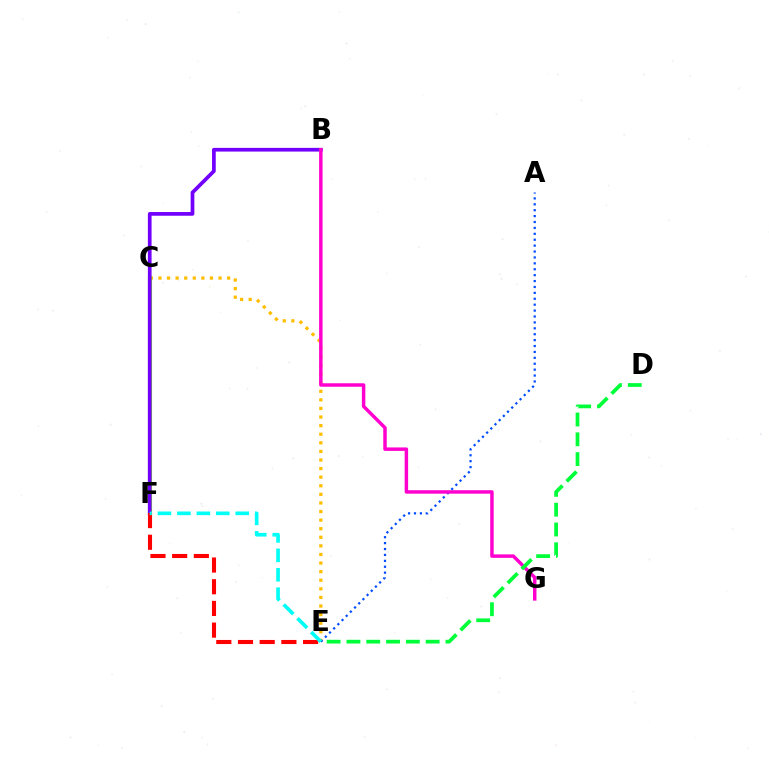{('C', 'E'): [{'color': '#ffbd00', 'line_style': 'dotted', 'thickness': 2.33}], ('A', 'E'): [{'color': '#004bff', 'line_style': 'dotted', 'thickness': 1.6}], ('C', 'F'): [{'color': '#84ff00', 'line_style': 'solid', 'thickness': 2.95}], ('B', 'F'): [{'color': '#7200ff', 'line_style': 'solid', 'thickness': 2.67}], ('B', 'G'): [{'color': '#ff00cf', 'line_style': 'solid', 'thickness': 2.49}], ('D', 'E'): [{'color': '#00ff39', 'line_style': 'dashed', 'thickness': 2.69}], ('E', 'F'): [{'color': '#ff0000', 'line_style': 'dashed', 'thickness': 2.95}, {'color': '#00fff6', 'line_style': 'dashed', 'thickness': 2.64}]}